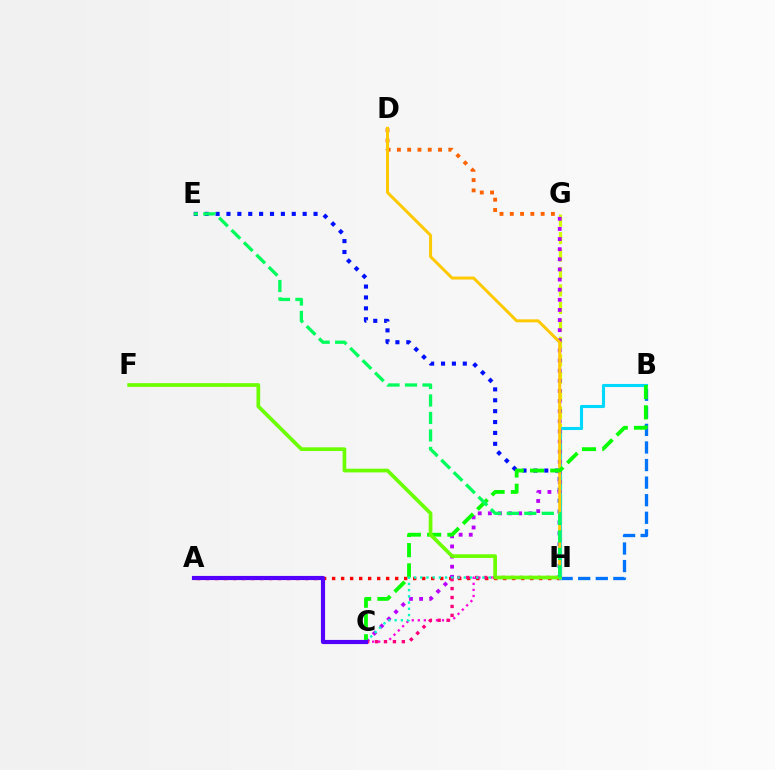{('G', 'H'): [{'color': '#d1ff00', 'line_style': 'dashed', 'thickness': 2.37}], ('E', 'H'): [{'color': '#0010ff', 'line_style': 'dotted', 'thickness': 2.96}, {'color': '#00ff5c', 'line_style': 'dashed', 'thickness': 2.38}], ('B', 'H'): [{'color': '#0074ff', 'line_style': 'dashed', 'thickness': 2.39}, {'color': '#00d9ff', 'line_style': 'solid', 'thickness': 2.23}], ('A', 'H'): [{'color': '#ff0000', 'line_style': 'dotted', 'thickness': 2.45}], ('C', 'G'): [{'color': '#b900ff', 'line_style': 'dotted', 'thickness': 2.75}], ('D', 'G'): [{'color': '#ff6400', 'line_style': 'dotted', 'thickness': 2.79}], ('D', 'H'): [{'color': '#ffc900', 'line_style': 'solid', 'thickness': 2.15}], ('C', 'H'): [{'color': '#ff00e1', 'line_style': 'dotted', 'thickness': 1.64}, {'color': '#ff007c', 'line_style': 'dotted', 'thickness': 2.42}, {'color': '#00ffc1', 'line_style': 'dotted', 'thickness': 1.69}], ('B', 'C'): [{'color': '#08ff00', 'line_style': 'dashed', 'thickness': 2.75}], ('F', 'H'): [{'color': '#6cff00', 'line_style': 'solid', 'thickness': 2.67}], ('A', 'C'): [{'color': '#5400ff', 'line_style': 'solid', 'thickness': 2.99}]}